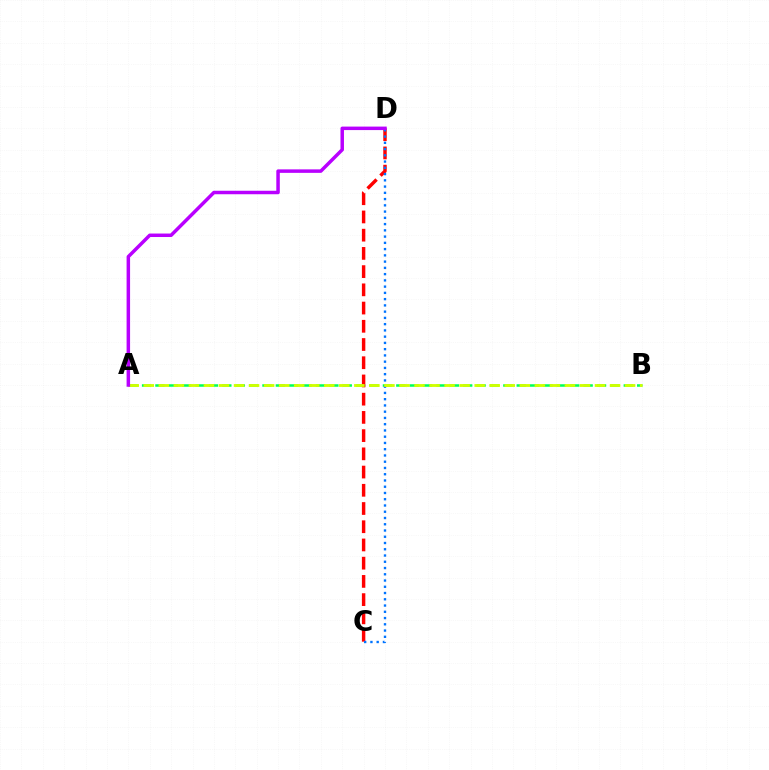{('A', 'B'): [{'color': '#00ff5c', 'line_style': 'dashed', 'thickness': 1.82}, {'color': '#d1ff00', 'line_style': 'dashed', 'thickness': 2.04}], ('C', 'D'): [{'color': '#ff0000', 'line_style': 'dashed', 'thickness': 2.48}, {'color': '#0074ff', 'line_style': 'dotted', 'thickness': 1.7}], ('A', 'D'): [{'color': '#b900ff', 'line_style': 'solid', 'thickness': 2.51}]}